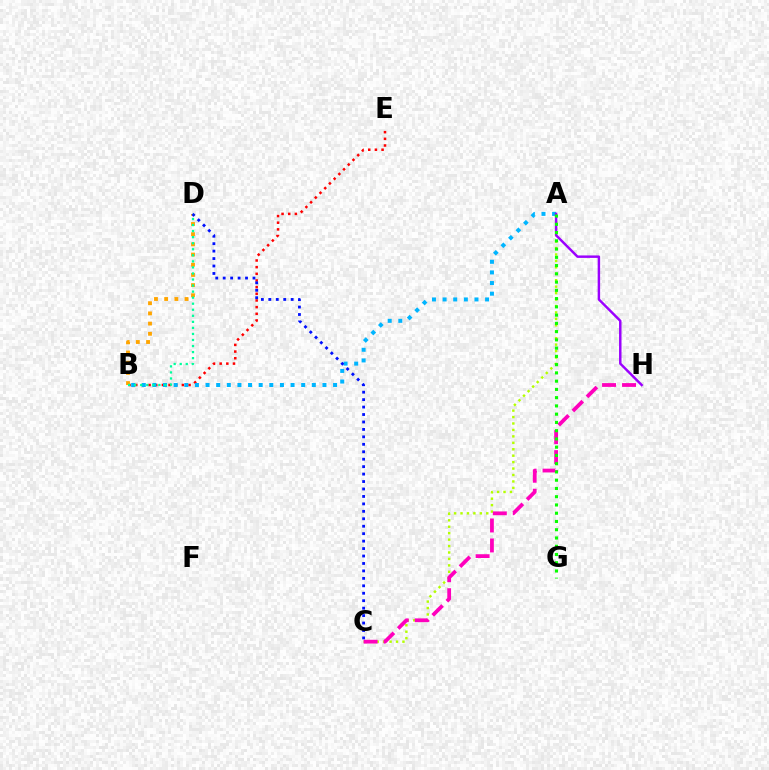{('B', 'E'): [{'color': '#ff0000', 'line_style': 'dotted', 'thickness': 1.81}], ('A', 'C'): [{'color': '#b3ff00', 'line_style': 'dotted', 'thickness': 1.75}], ('B', 'D'): [{'color': '#ffa500', 'line_style': 'dotted', 'thickness': 2.77}, {'color': '#00ff9d', 'line_style': 'dotted', 'thickness': 1.64}], ('C', 'H'): [{'color': '#ff00bd', 'line_style': 'dashed', 'thickness': 2.72}], ('A', 'B'): [{'color': '#00b5ff', 'line_style': 'dotted', 'thickness': 2.89}], ('A', 'H'): [{'color': '#9b00ff', 'line_style': 'solid', 'thickness': 1.77}], ('C', 'D'): [{'color': '#0010ff', 'line_style': 'dotted', 'thickness': 2.02}], ('A', 'G'): [{'color': '#08ff00', 'line_style': 'dotted', 'thickness': 2.24}]}